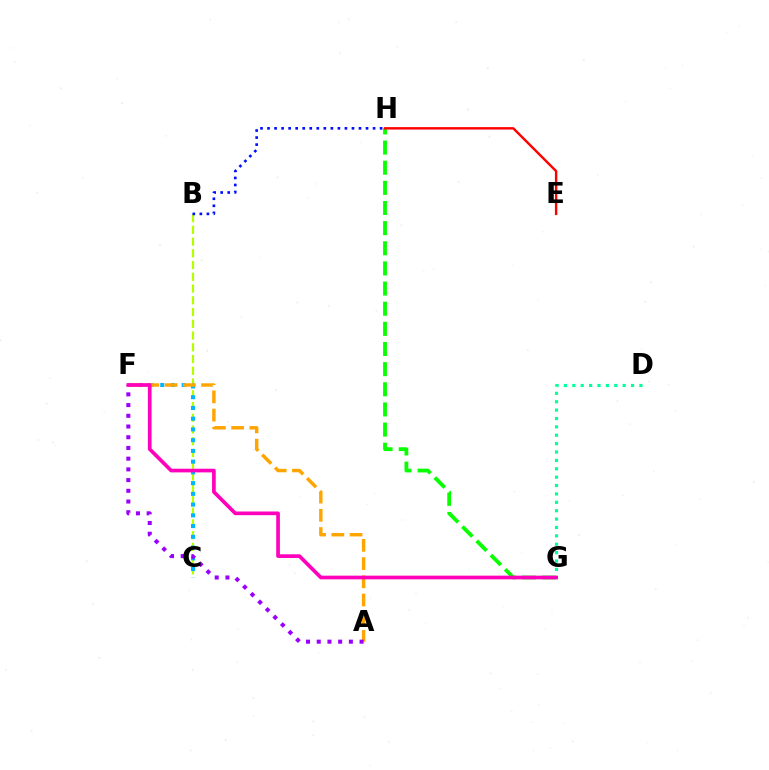{('B', 'C'): [{'color': '#b3ff00', 'line_style': 'dashed', 'thickness': 1.6}], ('B', 'H'): [{'color': '#0010ff', 'line_style': 'dotted', 'thickness': 1.91}], ('C', 'F'): [{'color': '#00b5ff', 'line_style': 'dotted', 'thickness': 2.92}], ('G', 'H'): [{'color': '#08ff00', 'line_style': 'dashed', 'thickness': 2.74}], ('D', 'G'): [{'color': '#00ff9d', 'line_style': 'dotted', 'thickness': 2.28}], ('A', 'F'): [{'color': '#ffa500', 'line_style': 'dashed', 'thickness': 2.47}, {'color': '#9b00ff', 'line_style': 'dotted', 'thickness': 2.91}], ('F', 'G'): [{'color': '#ff00bd', 'line_style': 'solid', 'thickness': 2.65}], ('E', 'H'): [{'color': '#ff0000', 'line_style': 'solid', 'thickness': 1.74}]}